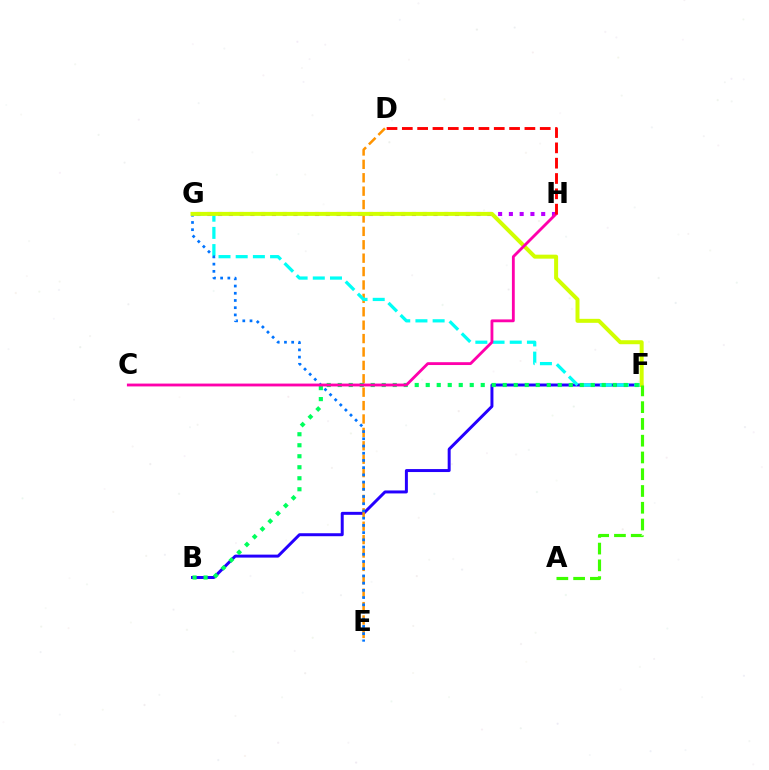{('B', 'F'): [{'color': '#2500ff', 'line_style': 'solid', 'thickness': 2.14}, {'color': '#00ff5c', 'line_style': 'dotted', 'thickness': 2.99}], ('D', 'E'): [{'color': '#ff9400', 'line_style': 'dashed', 'thickness': 1.82}], ('G', 'H'): [{'color': '#b900ff', 'line_style': 'dotted', 'thickness': 2.93}], ('F', 'G'): [{'color': '#00fff6', 'line_style': 'dashed', 'thickness': 2.34}, {'color': '#d1ff00', 'line_style': 'solid', 'thickness': 2.87}], ('E', 'G'): [{'color': '#0074ff', 'line_style': 'dotted', 'thickness': 1.96}], ('C', 'H'): [{'color': '#ff00ac', 'line_style': 'solid', 'thickness': 2.04}], ('A', 'F'): [{'color': '#3dff00', 'line_style': 'dashed', 'thickness': 2.28}], ('D', 'H'): [{'color': '#ff0000', 'line_style': 'dashed', 'thickness': 2.08}]}